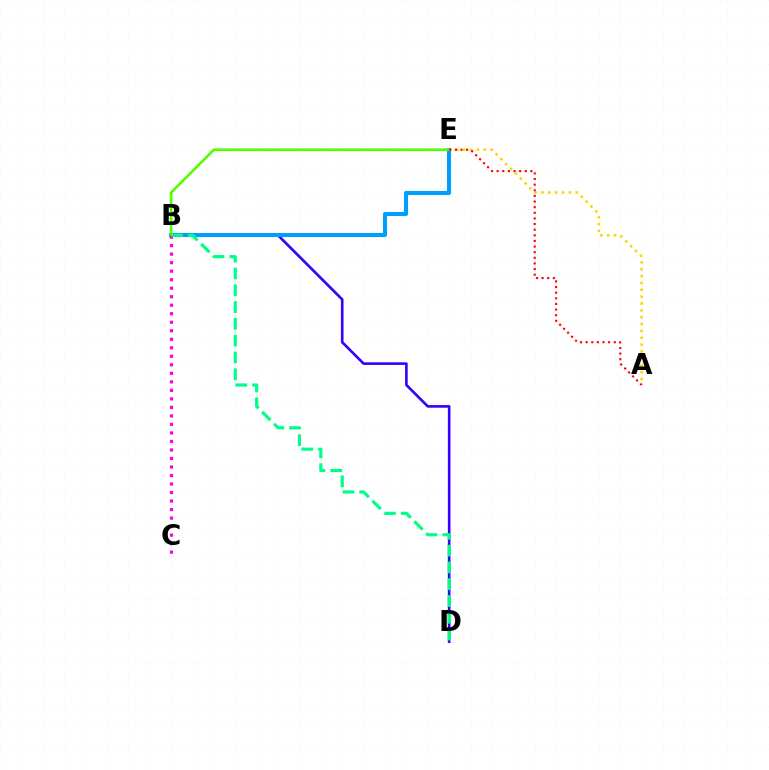{('A', 'E'): [{'color': '#ffd500', 'line_style': 'dotted', 'thickness': 1.86}, {'color': '#ff0000', 'line_style': 'dotted', 'thickness': 1.53}], ('B', 'D'): [{'color': '#3700ff', 'line_style': 'solid', 'thickness': 1.9}, {'color': '#00ff86', 'line_style': 'dashed', 'thickness': 2.28}], ('B', 'E'): [{'color': '#009eff', 'line_style': 'solid', 'thickness': 2.92}, {'color': '#4fff00', 'line_style': 'solid', 'thickness': 1.91}], ('B', 'C'): [{'color': '#ff00ed', 'line_style': 'dotted', 'thickness': 2.31}]}